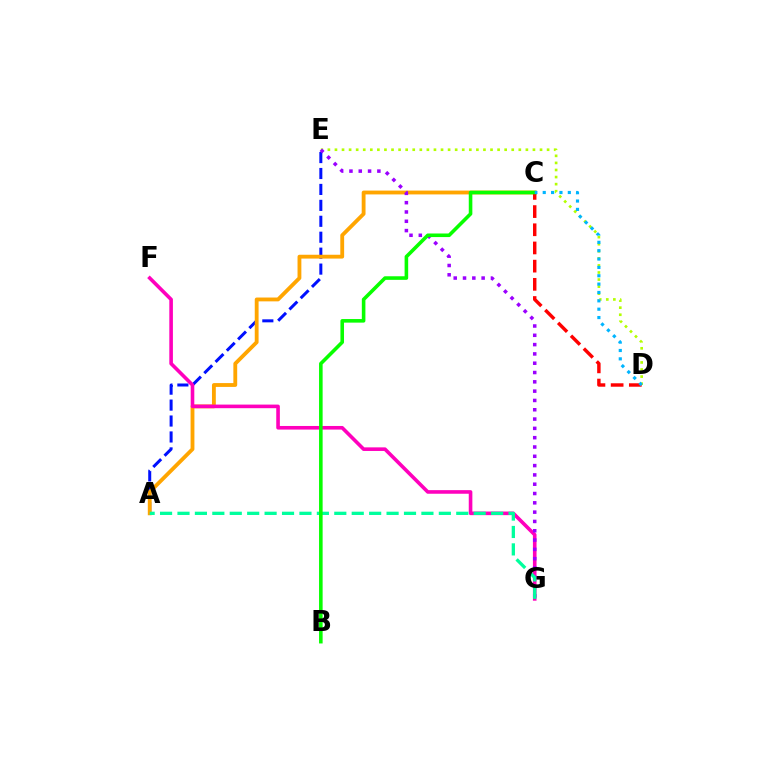{('A', 'E'): [{'color': '#0010ff', 'line_style': 'dashed', 'thickness': 2.16}], ('A', 'C'): [{'color': '#ffa500', 'line_style': 'solid', 'thickness': 2.76}], ('D', 'E'): [{'color': '#b3ff00', 'line_style': 'dotted', 'thickness': 1.92}], ('F', 'G'): [{'color': '#ff00bd', 'line_style': 'solid', 'thickness': 2.6}], ('E', 'G'): [{'color': '#9b00ff', 'line_style': 'dotted', 'thickness': 2.53}], ('C', 'D'): [{'color': '#ff0000', 'line_style': 'dashed', 'thickness': 2.47}, {'color': '#00b5ff', 'line_style': 'dotted', 'thickness': 2.27}], ('A', 'G'): [{'color': '#00ff9d', 'line_style': 'dashed', 'thickness': 2.37}], ('B', 'C'): [{'color': '#08ff00', 'line_style': 'solid', 'thickness': 2.58}]}